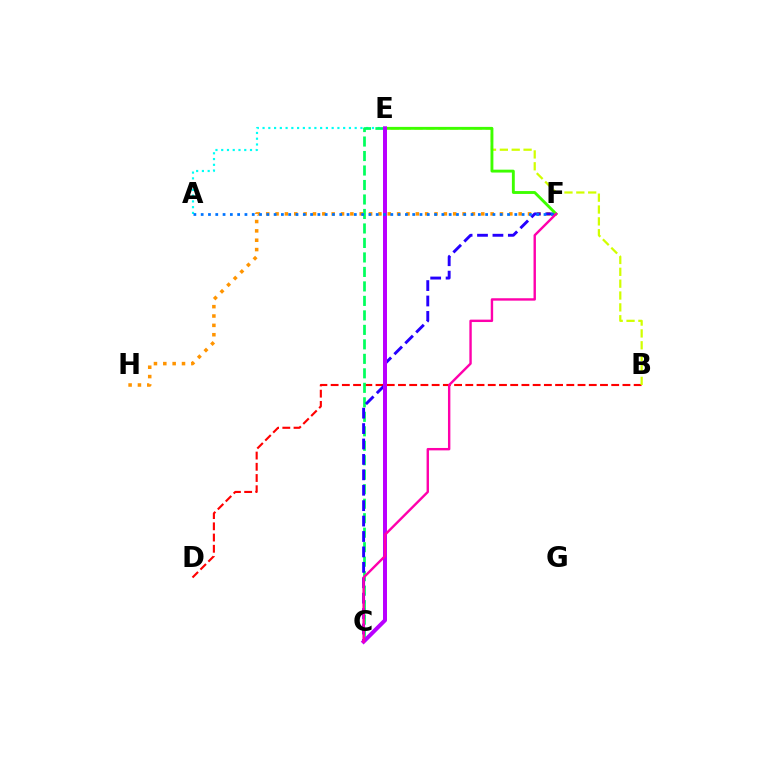{('B', 'D'): [{'color': '#ff0000', 'line_style': 'dashed', 'thickness': 1.52}], ('F', 'H'): [{'color': '#ff9400', 'line_style': 'dotted', 'thickness': 2.54}], ('A', 'E'): [{'color': '#00fff6', 'line_style': 'dotted', 'thickness': 1.56}], ('B', 'E'): [{'color': '#d1ff00', 'line_style': 'dashed', 'thickness': 1.61}], ('C', 'E'): [{'color': '#00ff5c', 'line_style': 'dashed', 'thickness': 1.97}, {'color': '#b900ff', 'line_style': 'solid', 'thickness': 2.88}], ('C', 'F'): [{'color': '#2500ff', 'line_style': 'dashed', 'thickness': 2.09}, {'color': '#ff00ac', 'line_style': 'solid', 'thickness': 1.73}], ('E', 'F'): [{'color': '#3dff00', 'line_style': 'solid', 'thickness': 2.07}], ('A', 'F'): [{'color': '#0074ff', 'line_style': 'dotted', 'thickness': 1.98}]}